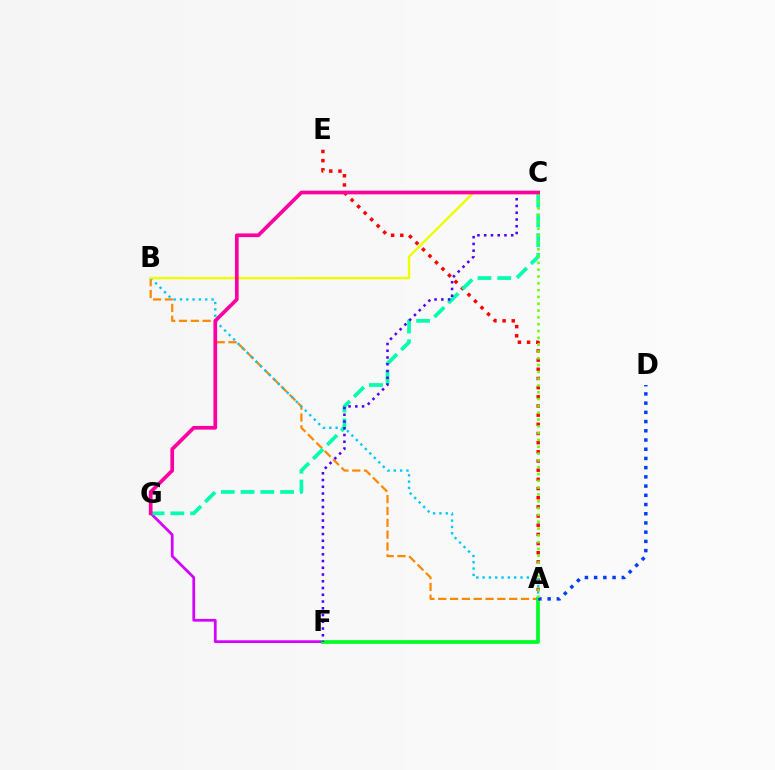{('F', 'G'): [{'color': '#d600ff', 'line_style': 'solid', 'thickness': 1.98}], ('A', 'E'): [{'color': '#ff0000', 'line_style': 'dotted', 'thickness': 2.49}], ('A', 'B'): [{'color': '#ff8800', 'line_style': 'dashed', 'thickness': 1.61}, {'color': '#00c7ff', 'line_style': 'dotted', 'thickness': 1.72}], ('A', 'F'): [{'color': '#00ff27', 'line_style': 'solid', 'thickness': 2.69}], ('A', 'D'): [{'color': '#003fff', 'line_style': 'dotted', 'thickness': 2.5}], ('B', 'C'): [{'color': '#eeff00', 'line_style': 'solid', 'thickness': 1.73}], ('C', 'G'): [{'color': '#00ffaf', 'line_style': 'dashed', 'thickness': 2.68}, {'color': '#ff00a0', 'line_style': 'solid', 'thickness': 2.66}], ('C', 'F'): [{'color': '#4f00ff', 'line_style': 'dotted', 'thickness': 1.83}], ('A', 'C'): [{'color': '#66ff00', 'line_style': 'dotted', 'thickness': 1.85}]}